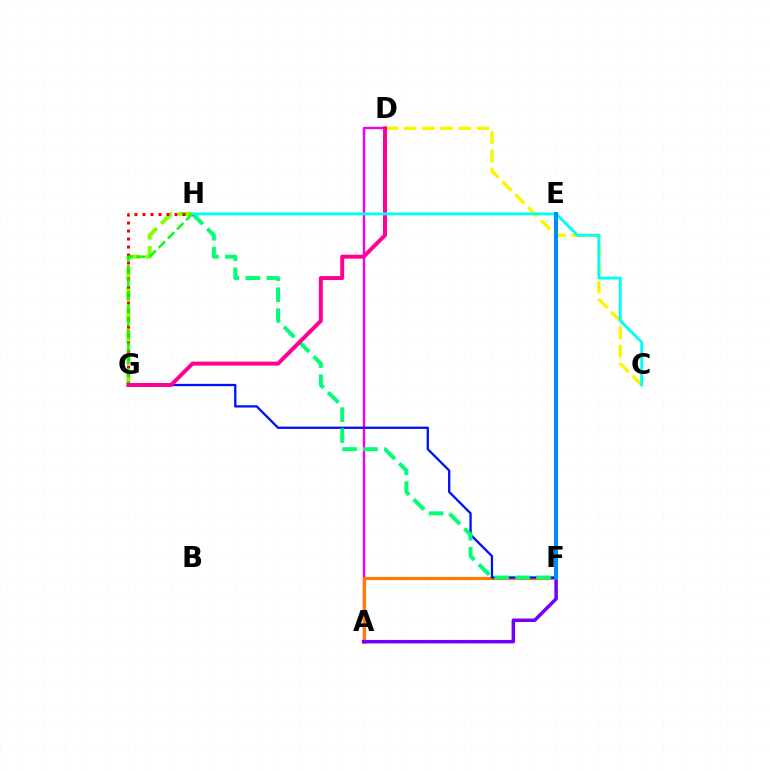{('A', 'D'): [{'color': '#ee00ff', 'line_style': 'solid', 'thickness': 1.72}], ('A', 'F'): [{'color': '#ff7c00', 'line_style': 'solid', 'thickness': 2.31}, {'color': '#7200ff', 'line_style': 'solid', 'thickness': 2.52}], ('C', 'D'): [{'color': '#fcf500', 'line_style': 'dashed', 'thickness': 2.48}], ('F', 'G'): [{'color': '#0010ff', 'line_style': 'solid', 'thickness': 1.65}], ('G', 'H'): [{'color': '#84ff00', 'line_style': 'dashed', 'thickness': 2.82}, {'color': '#ff0000', 'line_style': 'dotted', 'thickness': 2.17}, {'color': '#08ff00', 'line_style': 'dashed', 'thickness': 1.75}], ('F', 'H'): [{'color': '#00ff74', 'line_style': 'dashed', 'thickness': 2.84}], ('D', 'G'): [{'color': '#ff0094', 'line_style': 'solid', 'thickness': 2.86}], ('C', 'H'): [{'color': '#00fff6', 'line_style': 'solid', 'thickness': 2.04}], ('E', 'F'): [{'color': '#008cff', 'line_style': 'solid', 'thickness': 2.89}]}